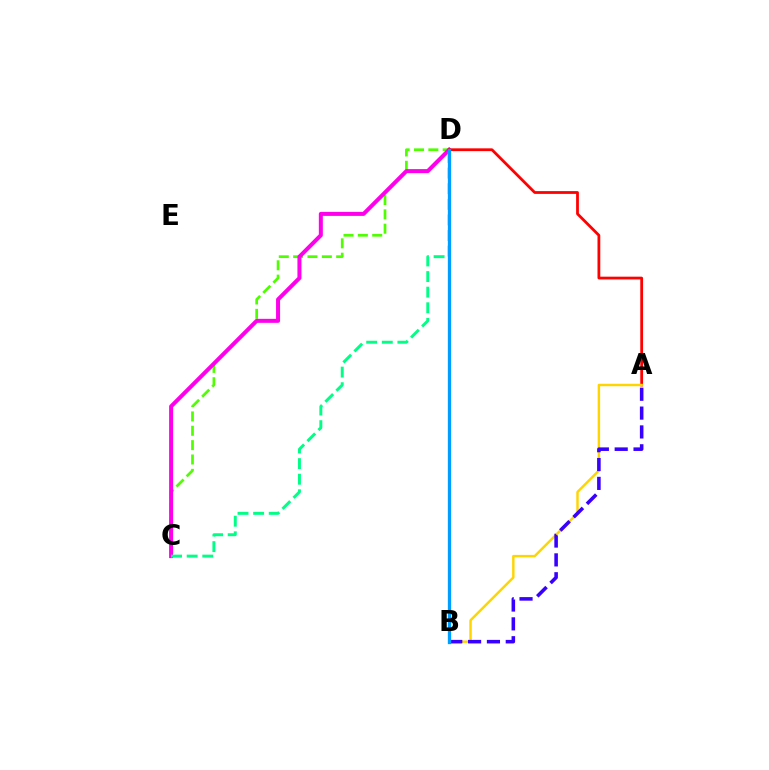{('C', 'D'): [{'color': '#4fff00', 'line_style': 'dashed', 'thickness': 1.95}, {'color': '#ff00ed', 'line_style': 'solid', 'thickness': 2.89}, {'color': '#00ff86', 'line_style': 'dashed', 'thickness': 2.12}], ('A', 'D'): [{'color': '#ff0000', 'line_style': 'solid', 'thickness': 2.0}], ('A', 'B'): [{'color': '#ffd500', 'line_style': 'solid', 'thickness': 1.76}, {'color': '#3700ff', 'line_style': 'dashed', 'thickness': 2.56}], ('B', 'D'): [{'color': '#009eff', 'line_style': 'solid', 'thickness': 2.37}]}